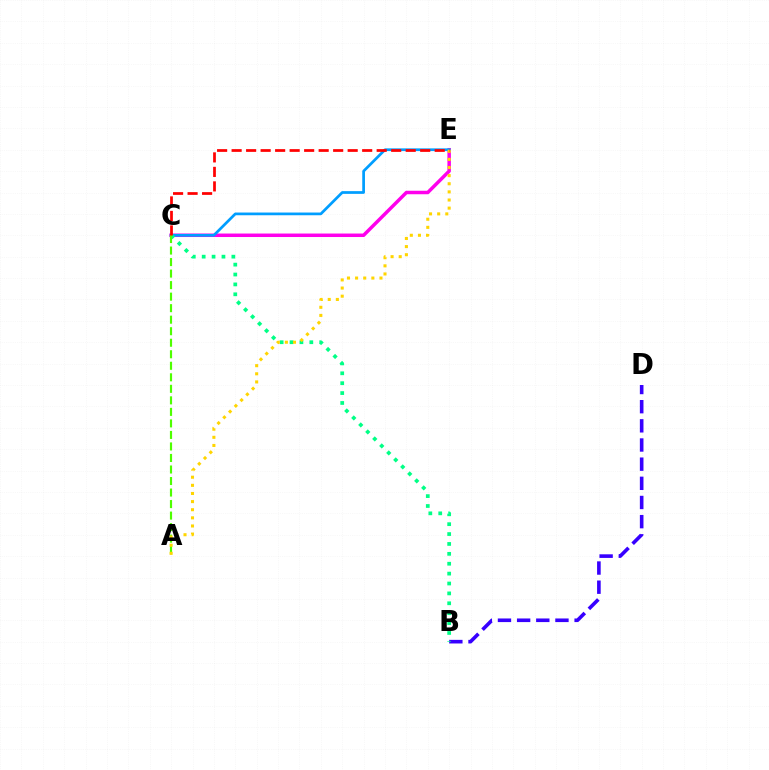{('C', 'E'): [{'color': '#ff00ed', 'line_style': 'solid', 'thickness': 2.51}, {'color': '#009eff', 'line_style': 'solid', 'thickness': 1.96}, {'color': '#ff0000', 'line_style': 'dashed', 'thickness': 1.97}], ('B', 'D'): [{'color': '#3700ff', 'line_style': 'dashed', 'thickness': 2.6}], ('B', 'C'): [{'color': '#00ff86', 'line_style': 'dotted', 'thickness': 2.69}], ('A', 'C'): [{'color': '#4fff00', 'line_style': 'dashed', 'thickness': 1.57}], ('A', 'E'): [{'color': '#ffd500', 'line_style': 'dotted', 'thickness': 2.21}]}